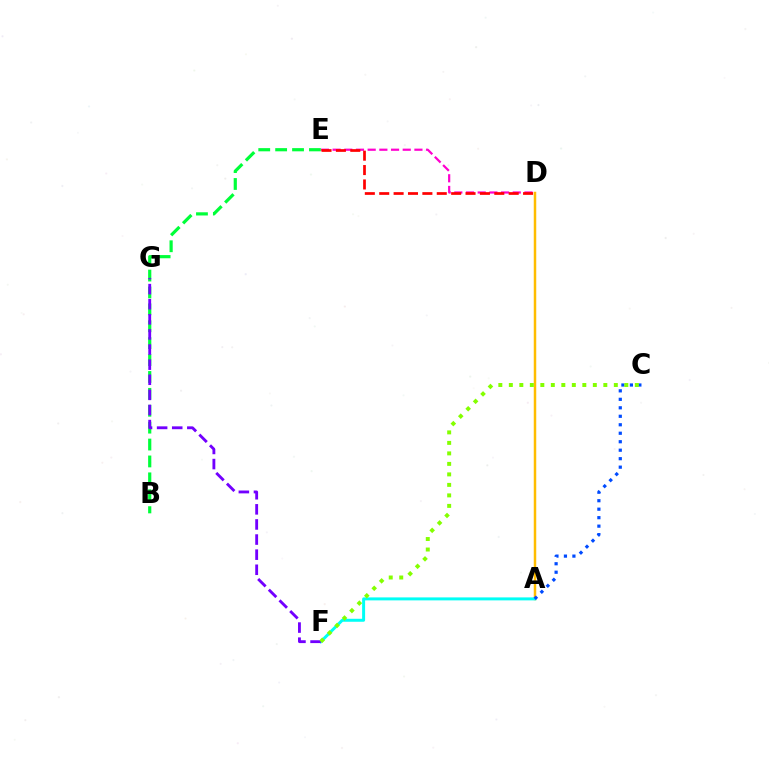{('A', 'D'): [{'color': '#ffbd00', 'line_style': 'solid', 'thickness': 1.79}], ('A', 'F'): [{'color': '#00fff6', 'line_style': 'solid', 'thickness': 2.15}], ('D', 'E'): [{'color': '#ff00cf', 'line_style': 'dashed', 'thickness': 1.59}, {'color': '#ff0000', 'line_style': 'dashed', 'thickness': 1.95}], ('B', 'E'): [{'color': '#00ff39', 'line_style': 'dashed', 'thickness': 2.3}], ('F', 'G'): [{'color': '#7200ff', 'line_style': 'dashed', 'thickness': 2.05}], ('A', 'C'): [{'color': '#004bff', 'line_style': 'dotted', 'thickness': 2.3}], ('C', 'F'): [{'color': '#84ff00', 'line_style': 'dotted', 'thickness': 2.85}]}